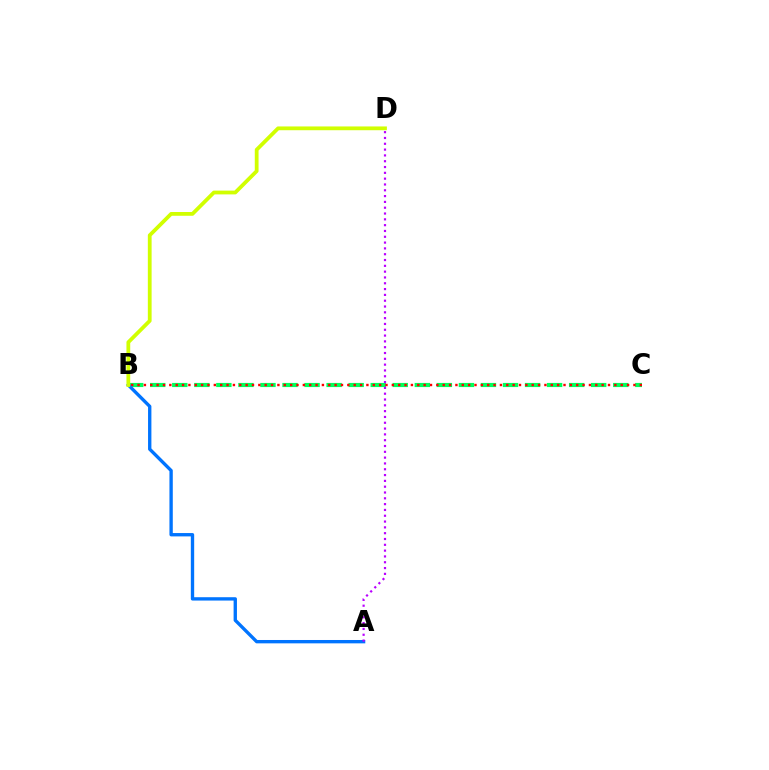{('B', 'C'): [{'color': '#00ff5c', 'line_style': 'dashed', 'thickness': 3.0}, {'color': '#ff0000', 'line_style': 'dotted', 'thickness': 1.73}], ('A', 'B'): [{'color': '#0074ff', 'line_style': 'solid', 'thickness': 2.41}], ('B', 'D'): [{'color': '#d1ff00', 'line_style': 'solid', 'thickness': 2.72}], ('A', 'D'): [{'color': '#b900ff', 'line_style': 'dotted', 'thickness': 1.58}]}